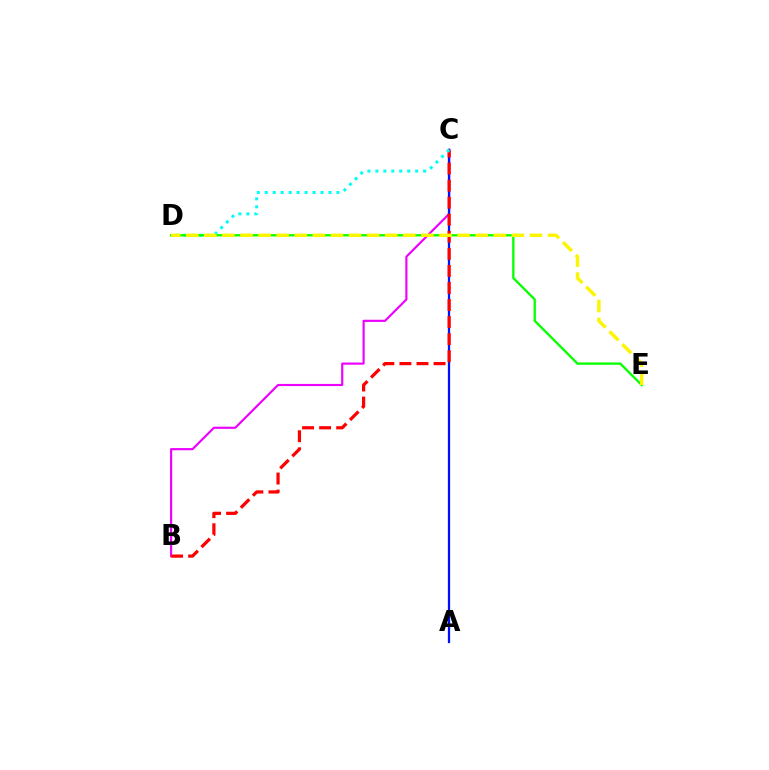{('B', 'C'): [{'color': '#ee00ff', 'line_style': 'solid', 'thickness': 1.55}, {'color': '#ff0000', 'line_style': 'dashed', 'thickness': 2.32}], ('A', 'C'): [{'color': '#0010ff', 'line_style': 'solid', 'thickness': 1.63}], ('C', 'D'): [{'color': '#00fff6', 'line_style': 'dotted', 'thickness': 2.16}], ('D', 'E'): [{'color': '#08ff00', 'line_style': 'solid', 'thickness': 1.68}, {'color': '#fcf500', 'line_style': 'dashed', 'thickness': 2.46}]}